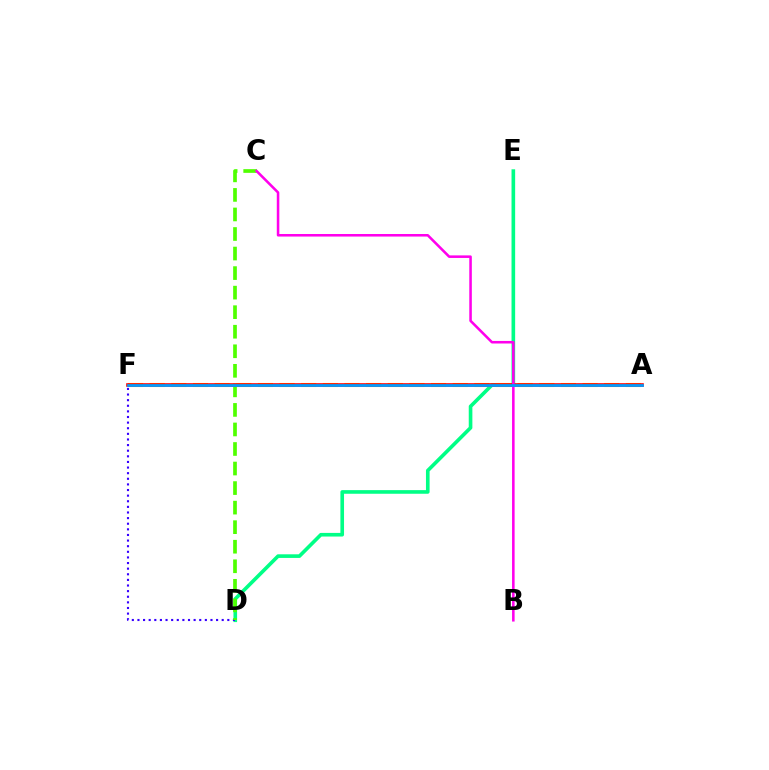{('D', 'E'): [{'color': '#00ff86', 'line_style': 'solid', 'thickness': 2.61}], ('D', 'F'): [{'color': '#3700ff', 'line_style': 'dotted', 'thickness': 1.53}], ('C', 'D'): [{'color': '#4fff00', 'line_style': 'dashed', 'thickness': 2.66}], ('A', 'F'): [{'color': '#ffd500', 'line_style': 'dashed', 'thickness': 2.94}, {'color': '#ff0000', 'line_style': 'solid', 'thickness': 2.6}, {'color': '#009eff', 'line_style': 'solid', 'thickness': 1.96}], ('B', 'C'): [{'color': '#ff00ed', 'line_style': 'solid', 'thickness': 1.84}]}